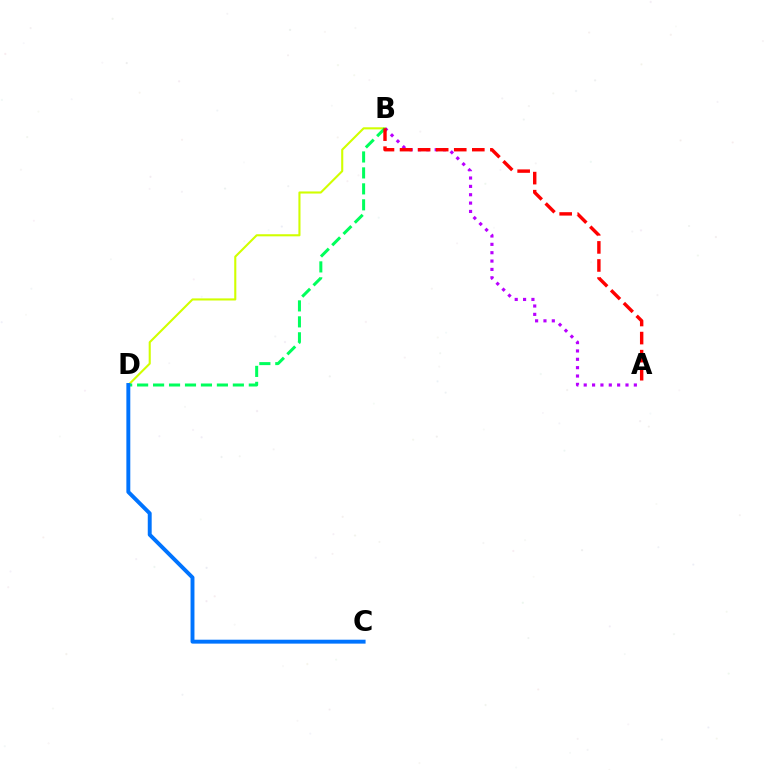{('B', 'D'): [{'color': '#d1ff00', 'line_style': 'solid', 'thickness': 1.51}, {'color': '#00ff5c', 'line_style': 'dashed', 'thickness': 2.17}], ('A', 'B'): [{'color': '#b900ff', 'line_style': 'dotted', 'thickness': 2.27}, {'color': '#ff0000', 'line_style': 'dashed', 'thickness': 2.45}], ('C', 'D'): [{'color': '#0074ff', 'line_style': 'solid', 'thickness': 2.82}]}